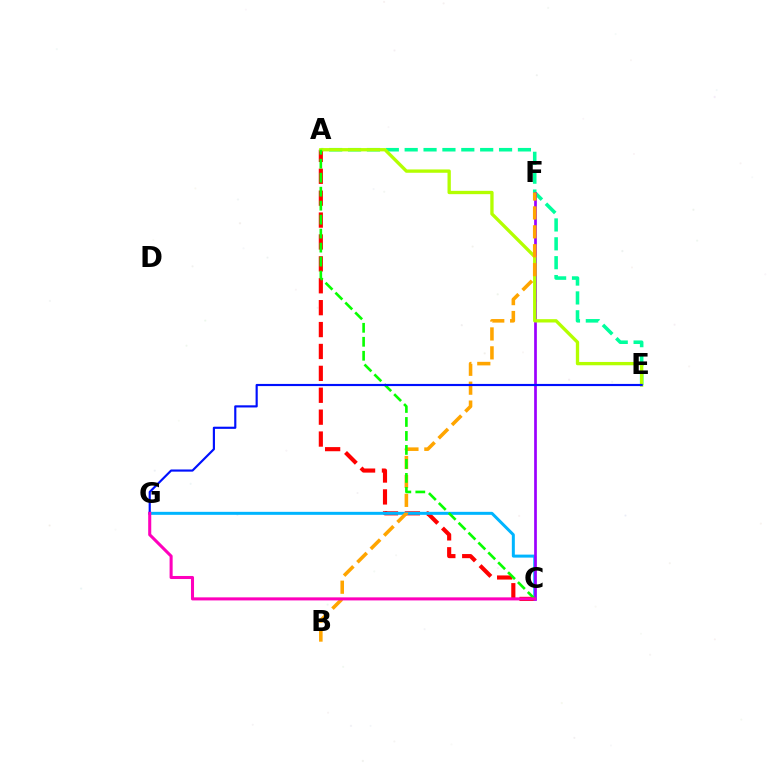{('A', 'E'): [{'color': '#00ff9d', 'line_style': 'dashed', 'thickness': 2.56}, {'color': '#b3ff00', 'line_style': 'solid', 'thickness': 2.39}], ('A', 'C'): [{'color': '#ff0000', 'line_style': 'dashed', 'thickness': 2.97}, {'color': '#08ff00', 'line_style': 'dashed', 'thickness': 1.9}], ('C', 'G'): [{'color': '#00b5ff', 'line_style': 'solid', 'thickness': 2.16}, {'color': '#ff00bd', 'line_style': 'solid', 'thickness': 2.2}], ('C', 'F'): [{'color': '#9b00ff', 'line_style': 'solid', 'thickness': 1.95}], ('B', 'F'): [{'color': '#ffa500', 'line_style': 'dashed', 'thickness': 2.57}], ('E', 'G'): [{'color': '#0010ff', 'line_style': 'solid', 'thickness': 1.56}]}